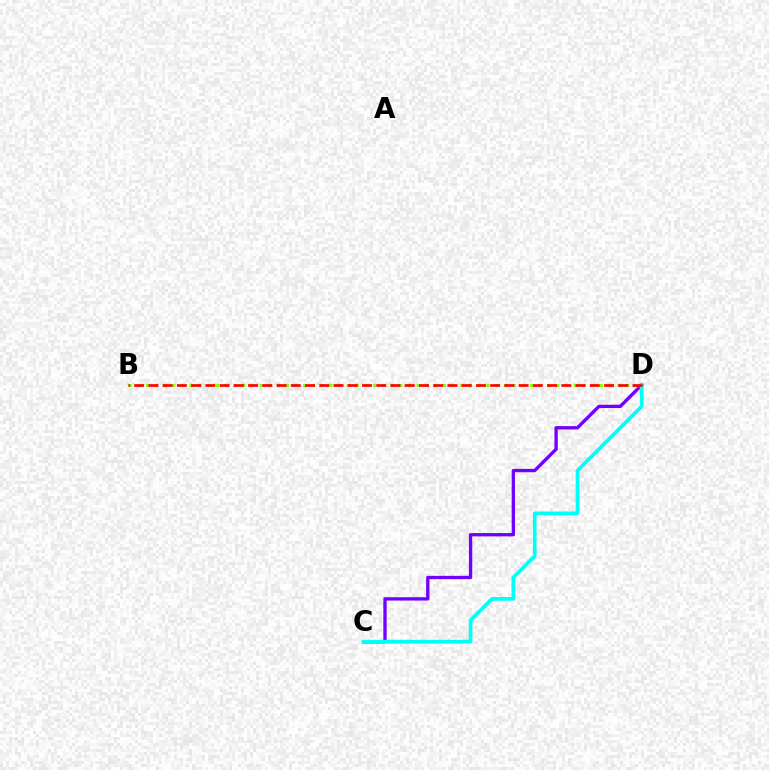{('C', 'D'): [{'color': '#7200ff', 'line_style': 'solid', 'thickness': 2.4}, {'color': '#00fff6', 'line_style': 'solid', 'thickness': 2.66}], ('B', 'D'): [{'color': '#84ff00', 'line_style': 'dotted', 'thickness': 2.37}, {'color': '#ff0000', 'line_style': 'dashed', 'thickness': 1.93}]}